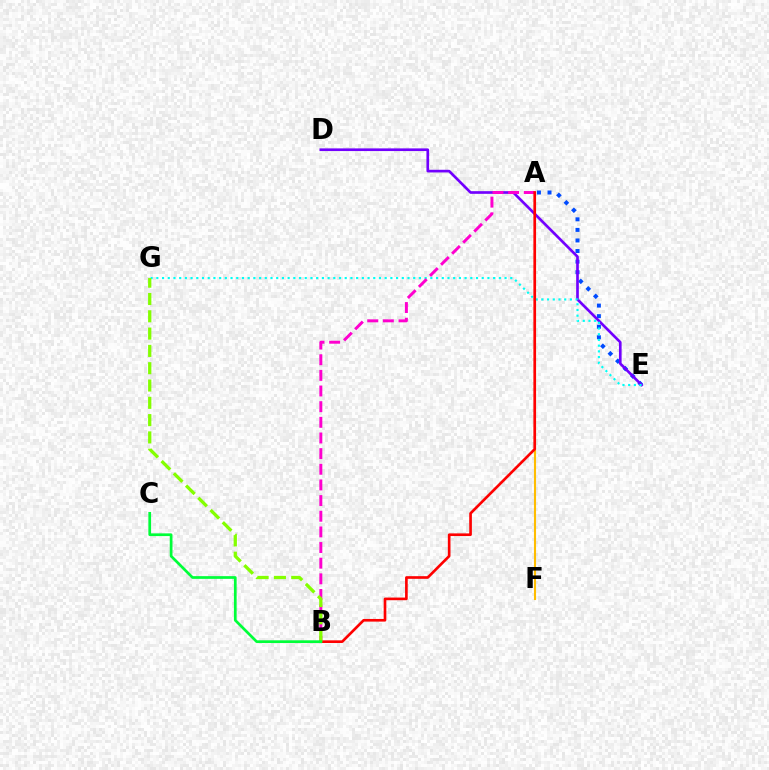{('A', 'E'): [{'color': '#004bff', 'line_style': 'dotted', 'thickness': 2.87}], ('A', 'F'): [{'color': '#ffbd00', 'line_style': 'solid', 'thickness': 1.51}], ('D', 'E'): [{'color': '#7200ff', 'line_style': 'solid', 'thickness': 1.92}], ('E', 'G'): [{'color': '#00fff6', 'line_style': 'dotted', 'thickness': 1.55}], ('A', 'B'): [{'color': '#ff00cf', 'line_style': 'dashed', 'thickness': 2.13}, {'color': '#ff0000', 'line_style': 'solid', 'thickness': 1.91}], ('B', 'G'): [{'color': '#84ff00', 'line_style': 'dashed', 'thickness': 2.35}], ('B', 'C'): [{'color': '#00ff39', 'line_style': 'solid', 'thickness': 1.96}]}